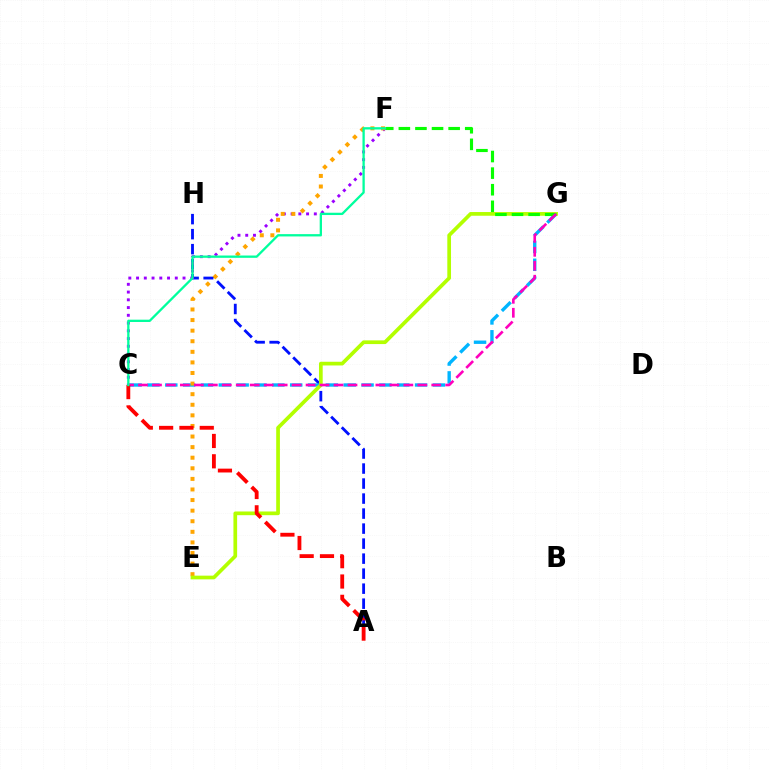{('A', 'H'): [{'color': '#0010ff', 'line_style': 'dashed', 'thickness': 2.04}], ('C', 'F'): [{'color': '#9b00ff', 'line_style': 'dotted', 'thickness': 2.1}, {'color': '#00ff9d', 'line_style': 'solid', 'thickness': 1.66}], ('C', 'G'): [{'color': '#00b5ff', 'line_style': 'dashed', 'thickness': 2.42}, {'color': '#ff00bd', 'line_style': 'dashed', 'thickness': 1.9}], ('E', 'F'): [{'color': '#ffa500', 'line_style': 'dotted', 'thickness': 2.88}], ('E', 'G'): [{'color': '#b3ff00', 'line_style': 'solid', 'thickness': 2.67}], ('F', 'G'): [{'color': '#08ff00', 'line_style': 'dashed', 'thickness': 2.25}], ('A', 'C'): [{'color': '#ff0000', 'line_style': 'dashed', 'thickness': 2.76}]}